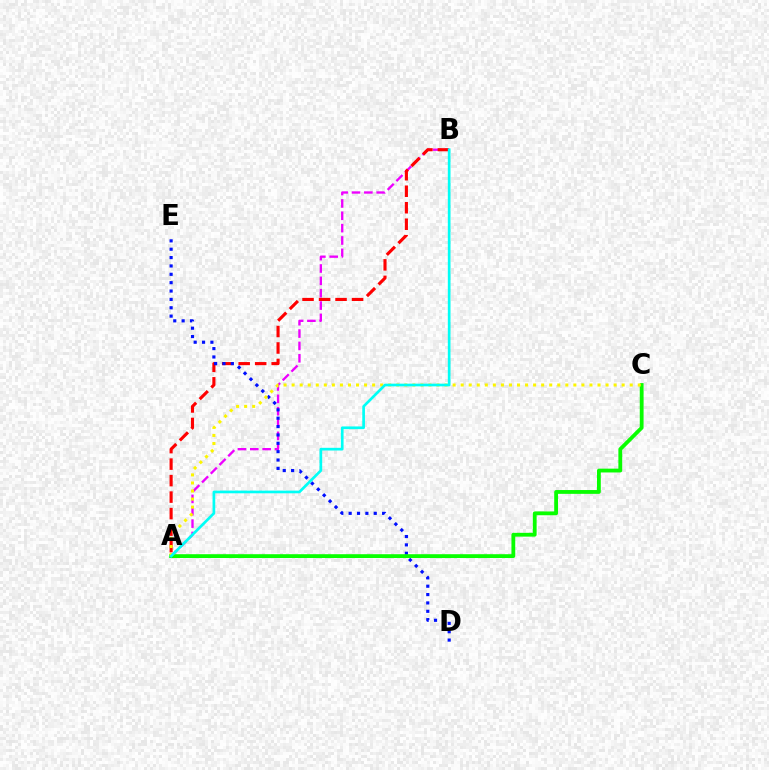{('A', 'B'): [{'color': '#ee00ff', 'line_style': 'dashed', 'thickness': 1.68}, {'color': '#ff0000', 'line_style': 'dashed', 'thickness': 2.24}, {'color': '#00fff6', 'line_style': 'solid', 'thickness': 1.94}], ('D', 'E'): [{'color': '#0010ff', 'line_style': 'dotted', 'thickness': 2.27}], ('A', 'C'): [{'color': '#08ff00', 'line_style': 'solid', 'thickness': 2.74}, {'color': '#fcf500', 'line_style': 'dotted', 'thickness': 2.19}]}